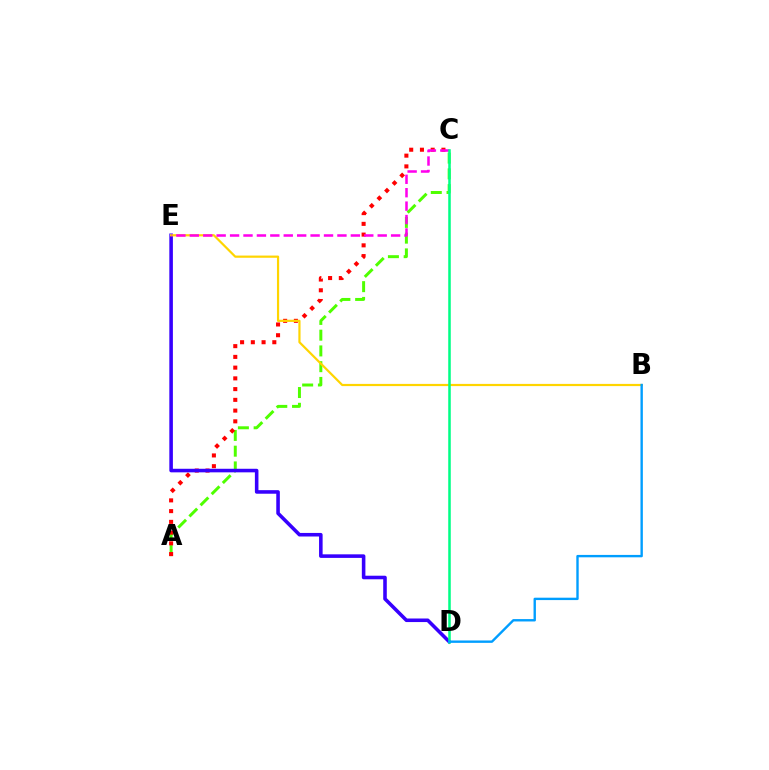{('A', 'C'): [{'color': '#4fff00', 'line_style': 'dashed', 'thickness': 2.14}, {'color': '#ff0000', 'line_style': 'dotted', 'thickness': 2.92}], ('D', 'E'): [{'color': '#3700ff', 'line_style': 'solid', 'thickness': 2.57}], ('B', 'E'): [{'color': '#ffd500', 'line_style': 'solid', 'thickness': 1.58}], ('C', 'E'): [{'color': '#ff00ed', 'line_style': 'dashed', 'thickness': 1.82}], ('C', 'D'): [{'color': '#00ff86', 'line_style': 'solid', 'thickness': 1.83}], ('B', 'D'): [{'color': '#009eff', 'line_style': 'solid', 'thickness': 1.72}]}